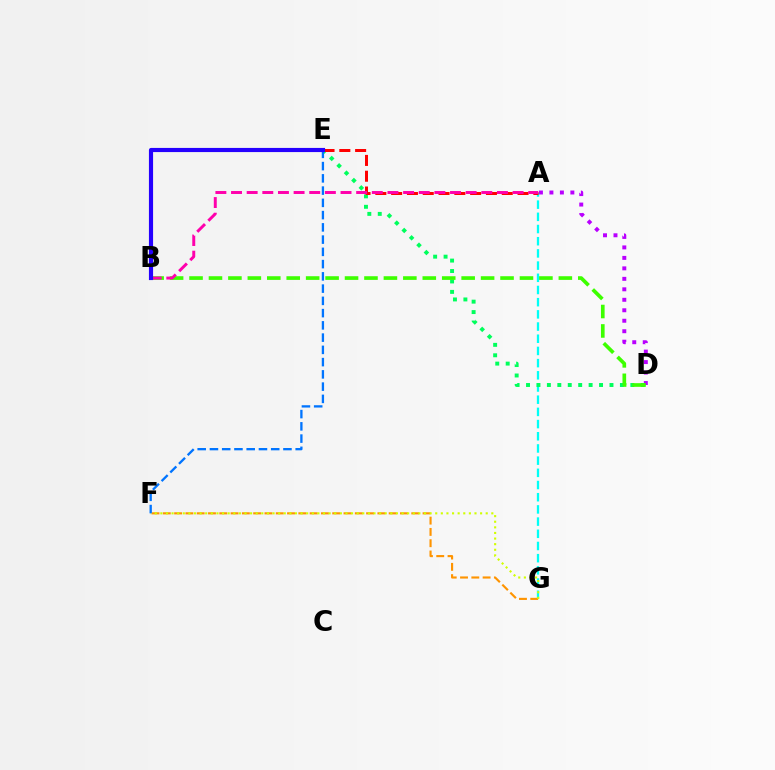{('A', 'D'): [{'color': '#b900ff', 'line_style': 'dotted', 'thickness': 2.85}], ('A', 'G'): [{'color': '#00fff6', 'line_style': 'dashed', 'thickness': 1.66}], ('D', 'E'): [{'color': '#00ff5c', 'line_style': 'dotted', 'thickness': 2.83}], ('F', 'G'): [{'color': '#ff9400', 'line_style': 'dashed', 'thickness': 1.53}, {'color': '#d1ff00', 'line_style': 'dotted', 'thickness': 1.52}], ('B', 'D'): [{'color': '#3dff00', 'line_style': 'dashed', 'thickness': 2.64}], ('A', 'E'): [{'color': '#ff0000', 'line_style': 'dashed', 'thickness': 2.15}], ('E', 'F'): [{'color': '#0074ff', 'line_style': 'dashed', 'thickness': 1.66}], ('A', 'B'): [{'color': '#ff00ac', 'line_style': 'dashed', 'thickness': 2.12}], ('B', 'E'): [{'color': '#2500ff', 'line_style': 'solid', 'thickness': 2.99}]}